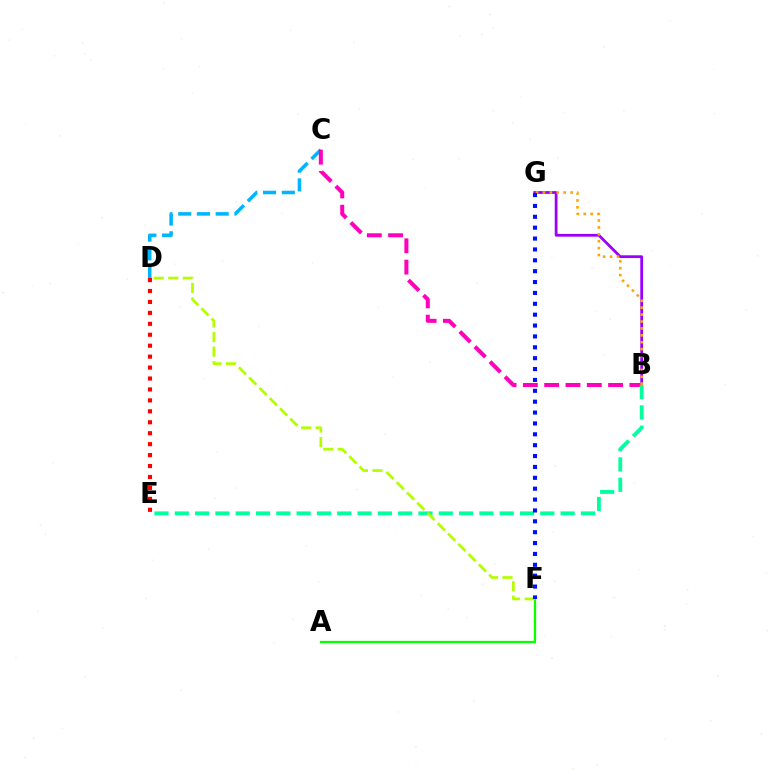{('B', 'G'): [{'color': '#9b00ff', 'line_style': 'solid', 'thickness': 1.99}, {'color': '#ffa500', 'line_style': 'dotted', 'thickness': 1.88}], ('C', 'D'): [{'color': '#00b5ff', 'line_style': 'dashed', 'thickness': 2.55}], ('D', 'E'): [{'color': '#ff0000', 'line_style': 'dotted', 'thickness': 2.97}], ('B', 'C'): [{'color': '#ff00bd', 'line_style': 'dashed', 'thickness': 2.89}], ('B', 'E'): [{'color': '#00ff9d', 'line_style': 'dashed', 'thickness': 2.76}], ('A', 'F'): [{'color': '#08ff00', 'line_style': 'solid', 'thickness': 1.65}], ('D', 'F'): [{'color': '#b3ff00', 'line_style': 'dashed', 'thickness': 1.97}], ('F', 'G'): [{'color': '#0010ff', 'line_style': 'dotted', 'thickness': 2.95}]}